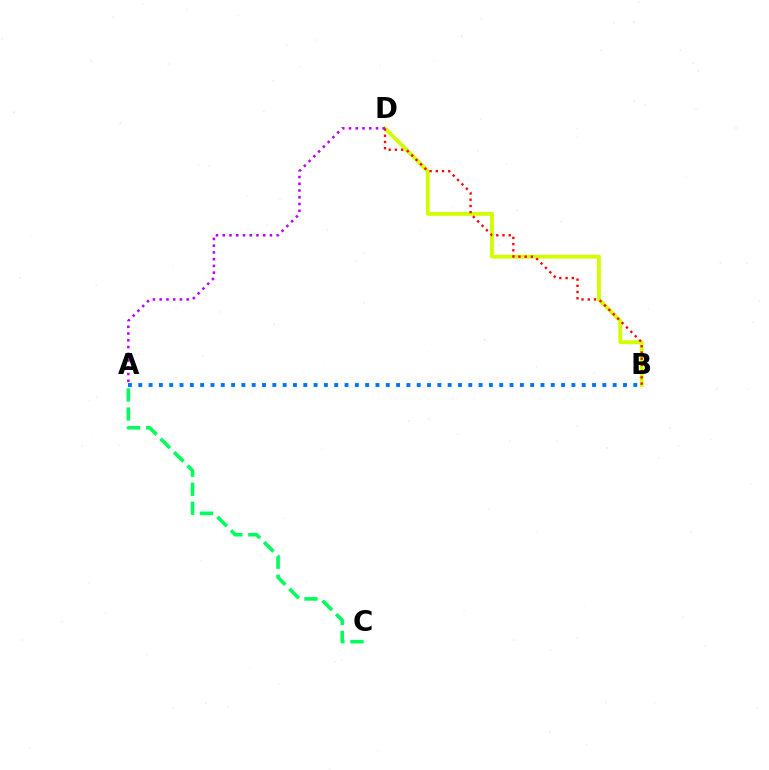{('B', 'D'): [{'color': '#d1ff00', 'line_style': 'solid', 'thickness': 2.77}, {'color': '#ff0000', 'line_style': 'dotted', 'thickness': 1.69}], ('A', 'B'): [{'color': '#0074ff', 'line_style': 'dotted', 'thickness': 2.8}], ('A', 'C'): [{'color': '#00ff5c', 'line_style': 'dashed', 'thickness': 2.59}], ('A', 'D'): [{'color': '#b900ff', 'line_style': 'dotted', 'thickness': 1.83}]}